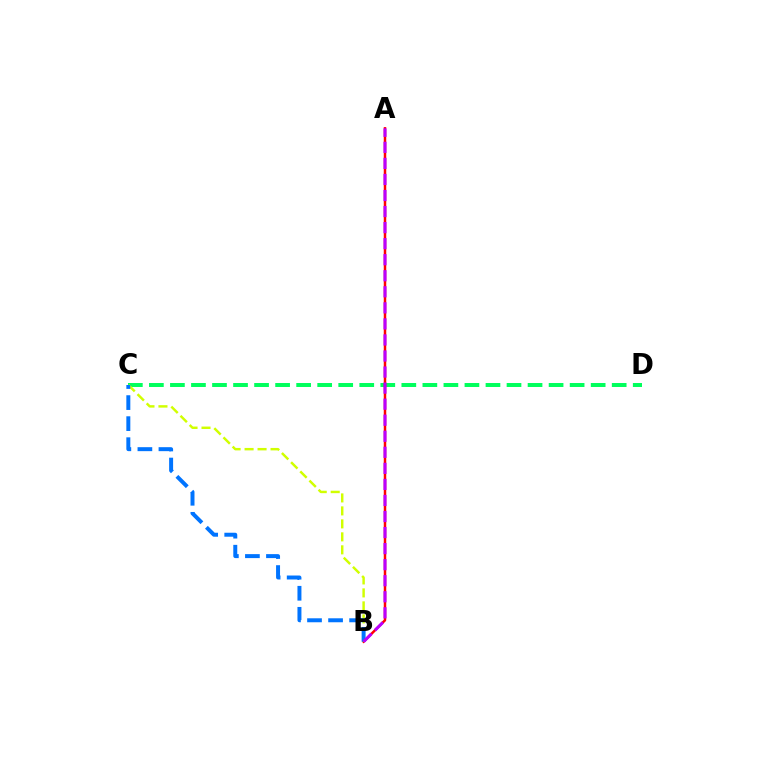{('C', 'D'): [{'color': '#00ff5c', 'line_style': 'dashed', 'thickness': 2.86}], ('A', 'B'): [{'color': '#ff0000', 'line_style': 'solid', 'thickness': 1.79}, {'color': '#b900ff', 'line_style': 'dashed', 'thickness': 2.18}], ('B', 'C'): [{'color': '#d1ff00', 'line_style': 'dashed', 'thickness': 1.76}, {'color': '#0074ff', 'line_style': 'dashed', 'thickness': 2.86}]}